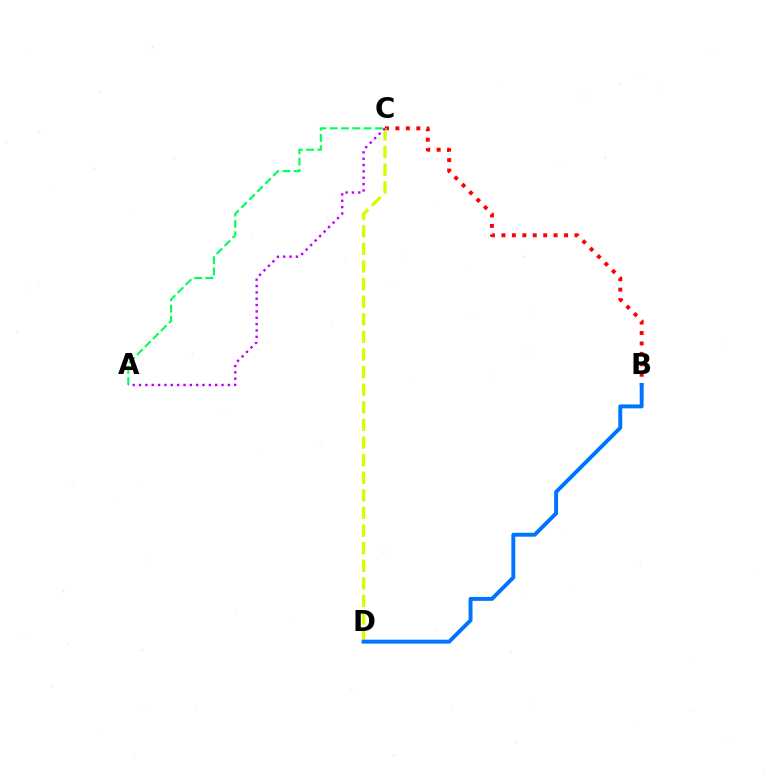{('B', 'C'): [{'color': '#ff0000', 'line_style': 'dotted', 'thickness': 2.84}], ('A', 'C'): [{'color': '#00ff5c', 'line_style': 'dashed', 'thickness': 1.53}, {'color': '#b900ff', 'line_style': 'dotted', 'thickness': 1.72}], ('C', 'D'): [{'color': '#d1ff00', 'line_style': 'dashed', 'thickness': 2.39}], ('B', 'D'): [{'color': '#0074ff', 'line_style': 'solid', 'thickness': 2.82}]}